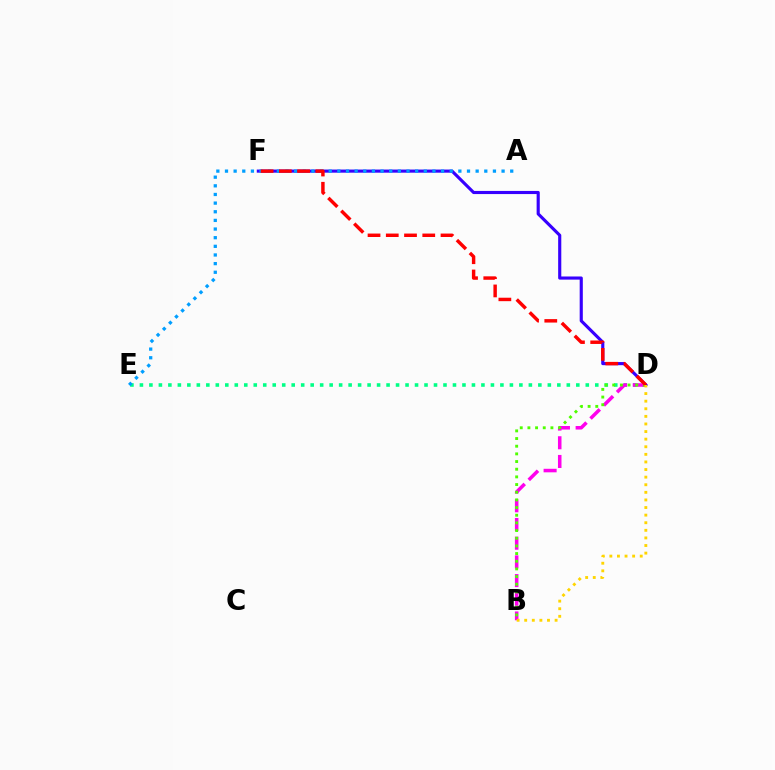{('D', 'F'): [{'color': '#3700ff', 'line_style': 'solid', 'thickness': 2.25}, {'color': '#ff0000', 'line_style': 'dashed', 'thickness': 2.48}], ('D', 'E'): [{'color': '#00ff86', 'line_style': 'dotted', 'thickness': 2.58}], ('B', 'D'): [{'color': '#ff00ed', 'line_style': 'dashed', 'thickness': 2.54}, {'color': '#4fff00', 'line_style': 'dotted', 'thickness': 2.08}, {'color': '#ffd500', 'line_style': 'dotted', 'thickness': 2.06}], ('A', 'E'): [{'color': '#009eff', 'line_style': 'dotted', 'thickness': 2.35}]}